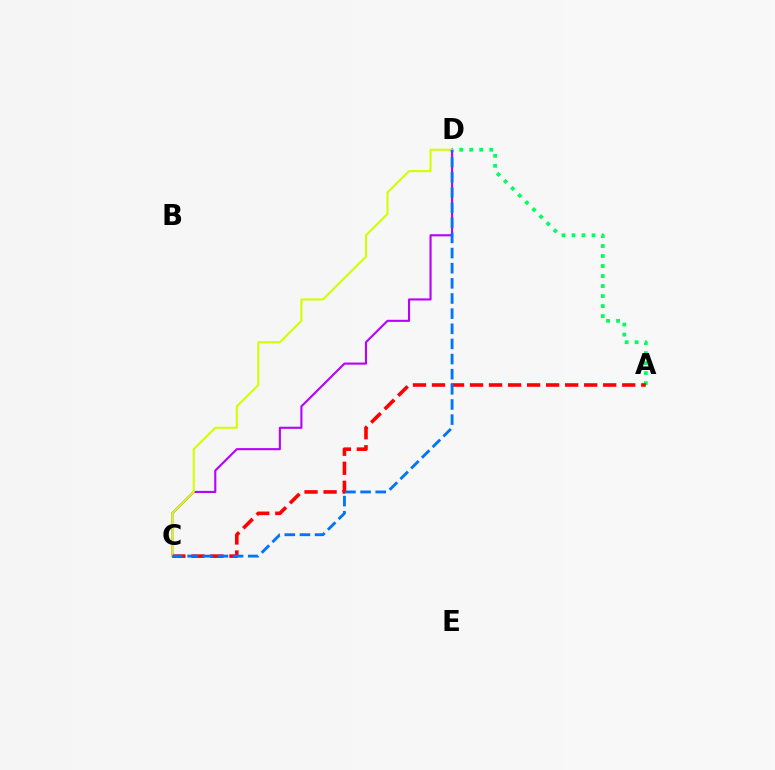{('A', 'D'): [{'color': '#00ff5c', 'line_style': 'dotted', 'thickness': 2.72}], ('A', 'C'): [{'color': '#ff0000', 'line_style': 'dashed', 'thickness': 2.58}], ('C', 'D'): [{'color': '#b900ff', 'line_style': 'solid', 'thickness': 1.52}, {'color': '#d1ff00', 'line_style': 'solid', 'thickness': 1.5}, {'color': '#0074ff', 'line_style': 'dashed', 'thickness': 2.06}]}